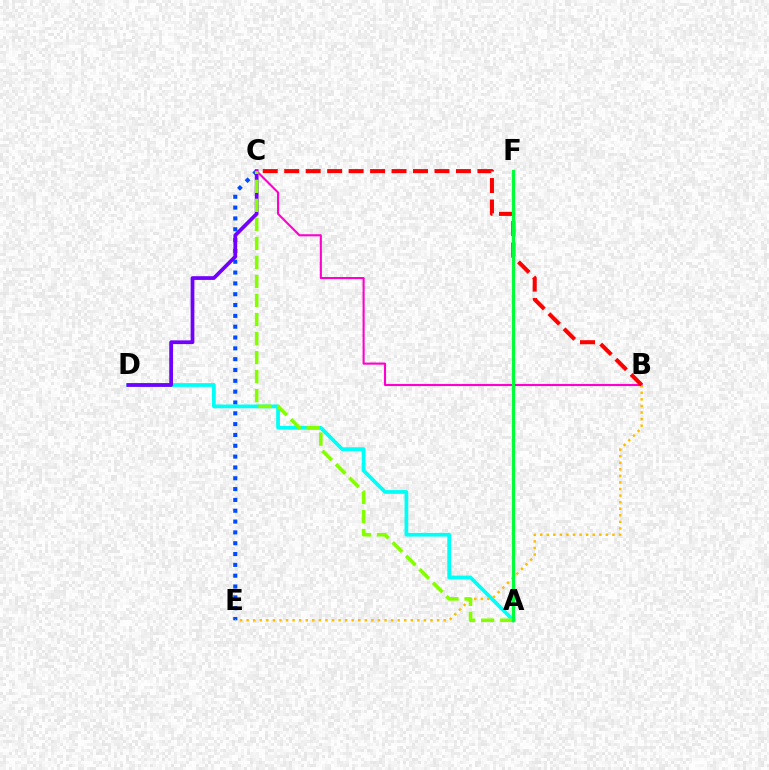{('C', 'E'): [{'color': '#004bff', 'line_style': 'dotted', 'thickness': 2.94}], ('A', 'D'): [{'color': '#00fff6', 'line_style': 'solid', 'thickness': 2.69}], ('C', 'D'): [{'color': '#7200ff', 'line_style': 'solid', 'thickness': 2.7}], ('B', 'C'): [{'color': '#ff00cf', 'line_style': 'solid', 'thickness': 1.51}, {'color': '#ff0000', 'line_style': 'dashed', 'thickness': 2.92}], ('B', 'E'): [{'color': '#ffbd00', 'line_style': 'dotted', 'thickness': 1.78}], ('A', 'C'): [{'color': '#84ff00', 'line_style': 'dashed', 'thickness': 2.58}], ('A', 'F'): [{'color': '#00ff39', 'line_style': 'solid', 'thickness': 2.3}]}